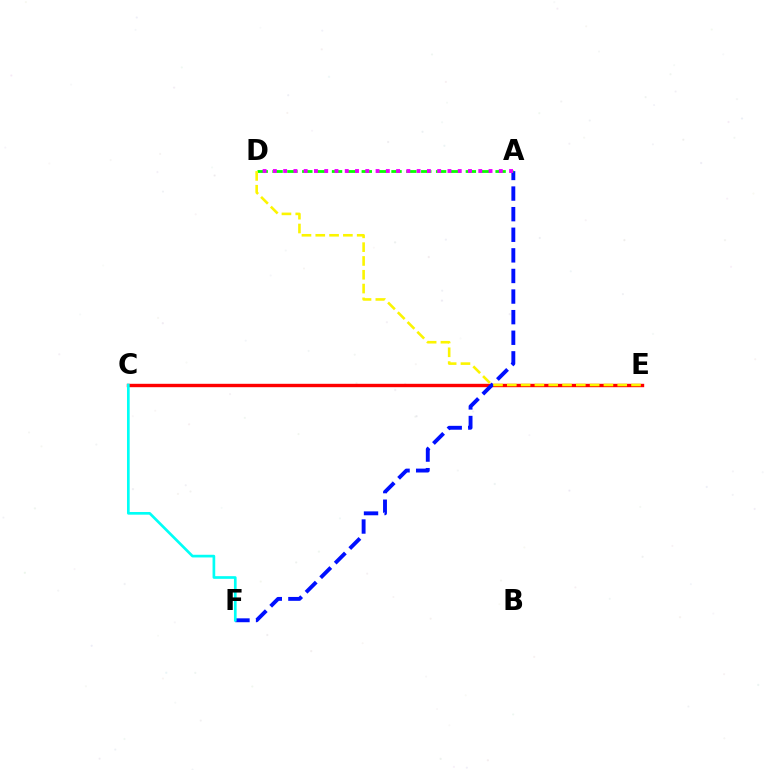{('C', 'E'): [{'color': '#ff0000', 'line_style': 'solid', 'thickness': 2.44}], ('A', 'F'): [{'color': '#0010ff', 'line_style': 'dashed', 'thickness': 2.8}], ('C', 'F'): [{'color': '#00fff6', 'line_style': 'solid', 'thickness': 1.93}], ('A', 'D'): [{'color': '#08ff00', 'line_style': 'dashed', 'thickness': 2.02}, {'color': '#ee00ff', 'line_style': 'dotted', 'thickness': 2.79}], ('D', 'E'): [{'color': '#fcf500', 'line_style': 'dashed', 'thickness': 1.88}]}